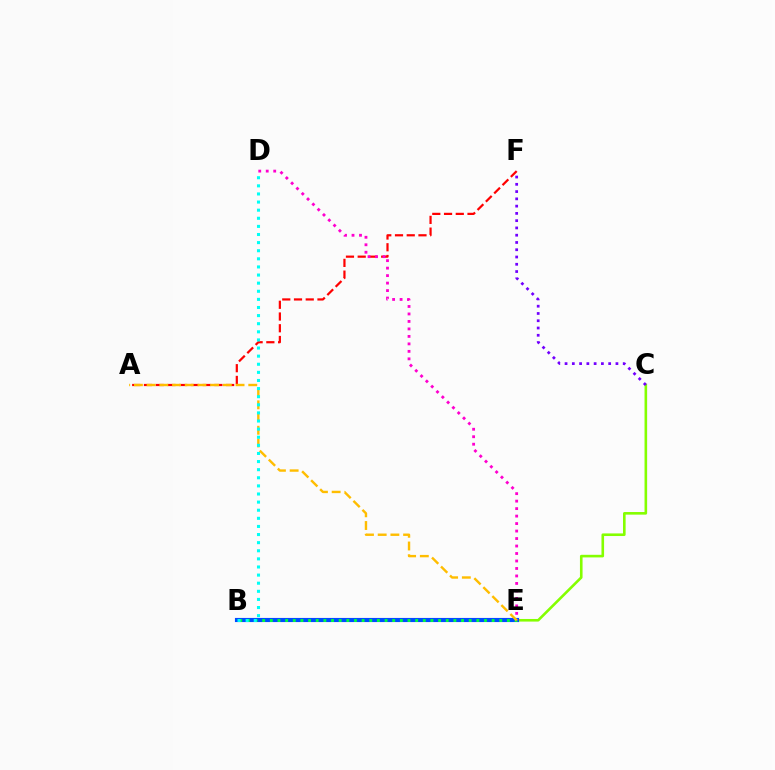{('A', 'F'): [{'color': '#ff0000', 'line_style': 'dashed', 'thickness': 1.59}], ('C', 'E'): [{'color': '#84ff00', 'line_style': 'solid', 'thickness': 1.88}], ('B', 'E'): [{'color': '#004bff', 'line_style': 'solid', 'thickness': 2.97}, {'color': '#00ff39', 'line_style': 'dotted', 'thickness': 2.08}], ('C', 'F'): [{'color': '#7200ff', 'line_style': 'dotted', 'thickness': 1.98}], ('D', 'E'): [{'color': '#ff00cf', 'line_style': 'dotted', 'thickness': 2.03}], ('A', 'E'): [{'color': '#ffbd00', 'line_style': 'dashed', 'thickness': 1.73}], ('B', 'D'): [{'color': '#00fff6', 'line_style': 'dotted', 'thickness': 2.2}]}